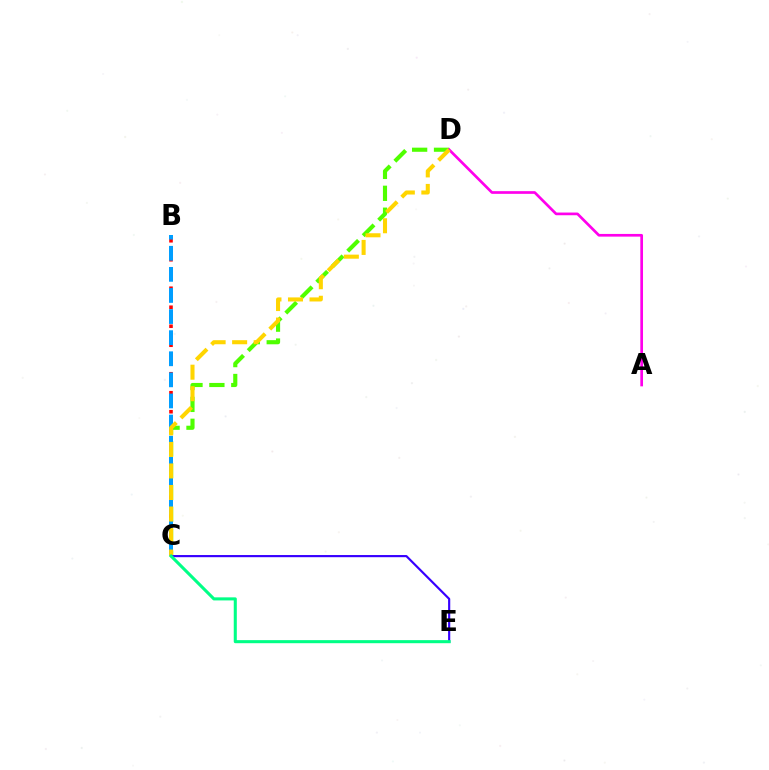{('C', 'D'): [{'color': '#4fff00', 'line_style': 'dashed', 'thickness': 2.97}, {'color': '#ffd500', 'line_style': 'dashed', 'thickness': 2.92}], ('A', 'D'): [{'color': '#ff00ed', 'line_style': 'solid', 'thickness': 1.94}], ('B', 'C'): [{'color': '#ff0000', 'line_style': 'dotted', 'thickness': 2.58}, {'color': '#009eff', 'line_style': 'dashed', 'thickness': 2.87}], ('C', 'E'): [{'color': '#3700ff', 'line_style': 'solid', 'thickness': 1.56}, {'color': '#00ff86', 'line_style': 'solid', 'thickness': 2.21}]}